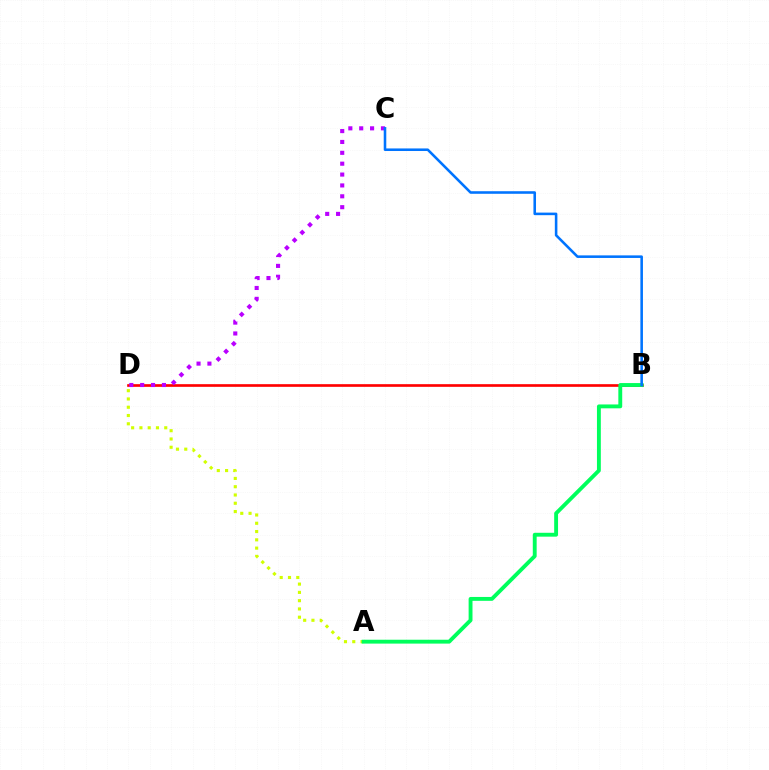{('B', 'D'): [{'color': '#ff0000', 'line_style': 'solid', 'thickness': 1.92}], ('C', 'D'): [{'color': '#b900ff', 'line_style': 'dotted', 'thickness': 2.95}], ('A', 'D'): [{'color': '#d1ff00', 'line_style': 'dotted', 'thickness': 2.25}], ('A', 'B'): [{'color': '#00ff5c', 'line_style': 'solid', 'thickness': 2.79}], ('B', 'C'): [{'color': '#0074ff', 'line_style': 'solid', 'thickness': 1.85}]}